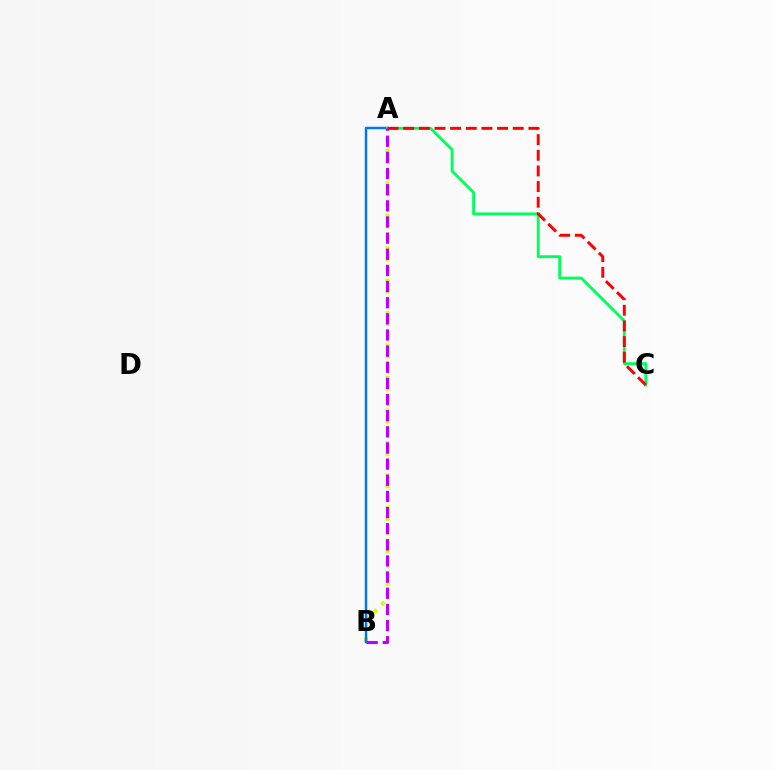{('A', 'B'): [{'color': '#d1ff00', 'line_style': 'dotted', 'thickness': 2.94}, {'color': '#0074ff', 'line_style': 'solid', 'thickness': 1.77}, {'color': '#b900ff', 'line_style': 'dashed', 'thickness': 2.19}], ('A', 'C'): [{'color': '#00ff5c', 'line_style': 'solid', 'thickness': 2.07}, {'color': '#ff0000', 'line_style': 'dashed', 'thickness': 2.13}]}